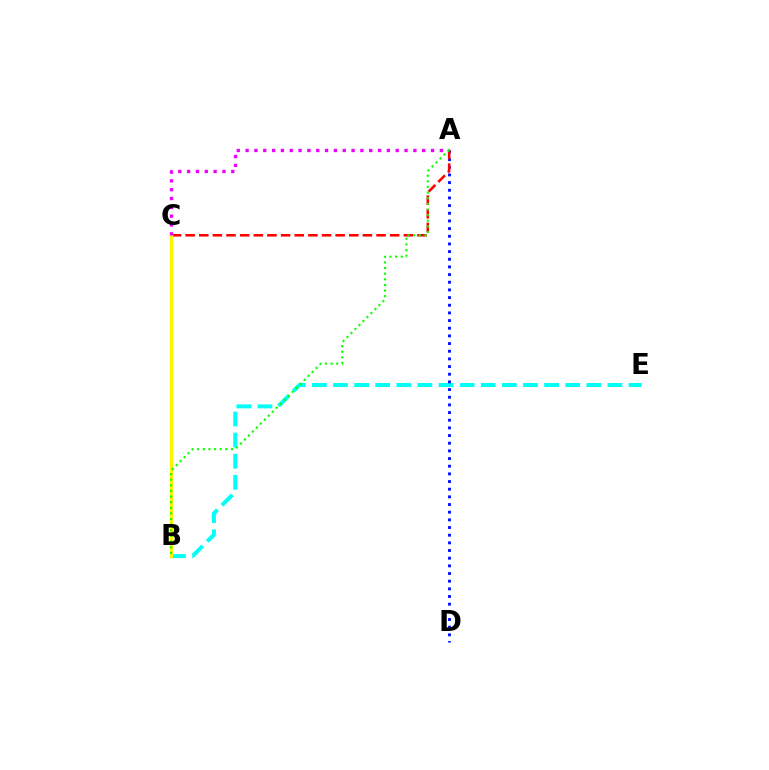{('B', 'E'): [{'color': '#00fff6', 'line_style': 'dashed', 'thickness': 2.87}], ('A', 'D'): [{'color': '#0010ff', 'line_style': 'dotted', 'thickness': 2.08}], ('A', 'C'): [{'color': '#ff0000', 'line_style': 'dashed', 'thickness': 1.85}, {'color': '#ee00ff', 'line_style': 'dotted', 'thickness': 2.4}], ('B', 'C'): [{'color': '#fcf500', 'line_style': 'solid', 'thickness': 2.42}], ('A', 'B'): [{'color': '#08ff00', 'line_style': 'dotted', 'thickness': 1.53}]}